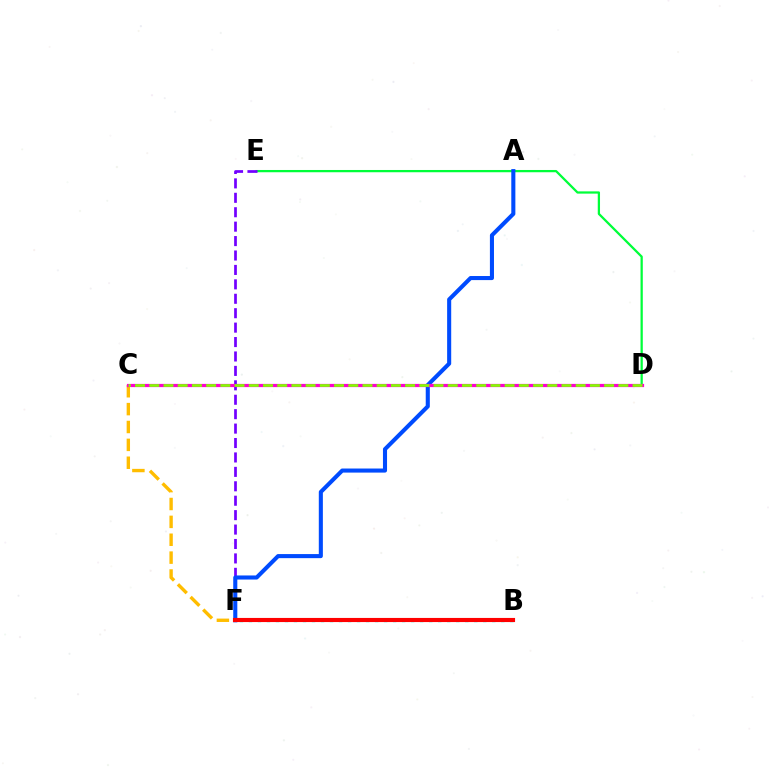{('D', 'E'): [{'color': '#00ff39', 'line_style': 'solid', 'thickness': 1.63}], ('B', 'C'): [{'color': '#ffbd00', 'line_style': 'dashed', 'thickness': 2.43}], ('E', 'F'): [{'color': '#7200ff', 'line_style': 'dashed', 'thickness': 1.96}], ('B', 'F'): [{'color': '#00fff6', 'line_style': 'dotted', 'thickness': 2.45}, {'color': '#ff0000', 'line_style': 'solid', 'thickness': 2.97}], ('A', 'F'): [{'color': '#004bff', 'line_style': 'solid', 'thickness': 2.93}], ('C', 'D'): [{'color': '#ff00cf', 'line_style': 'solid', 'thickness': 2.31}, {'color': '#84ff00', 'line_style': 'dashed', 'thickness': 1.93}]}